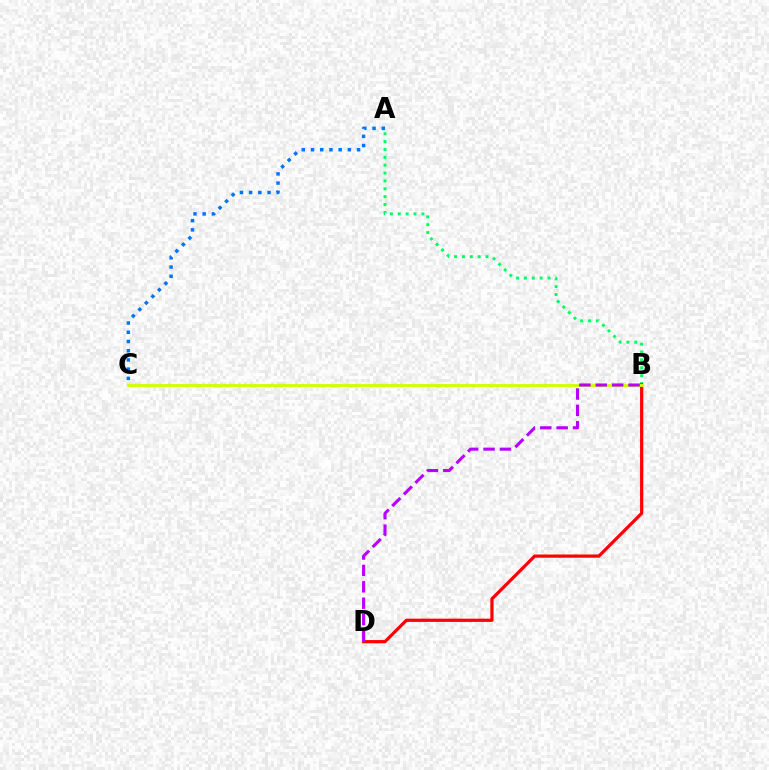{('A', 'B'): [{'color': '#00ff5c', 'line_style': 'dotted', 'thickness': 2.14}], ('B', 'D'): [{'color': '#ff0000', 'line_style': 'solid', 'thickness': 2.32}, {'color': '#b900ff', 'line_style': 'dashed', 'thickness': 2.23}], ('A', 'C'): [{'color': '#0074ff', 'line_style': 'dotted', 'thickness': 2.5}], ('B', 'C'): [{'color': '#d1ff00', 'line_style': 'solid', 'thickness': 2.07}]}